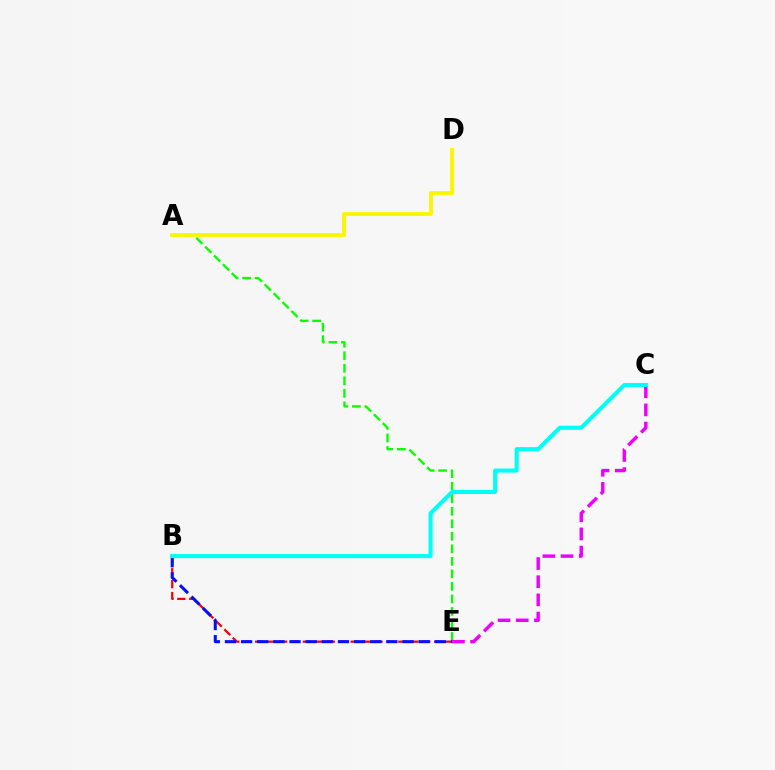{('A', 'E'): [{'color': '#08ff00', 'line_style': 'dashed', 'thickness': 1.7}], ('B', 'E'): [{'color': '#ff0000', 'line_style': 'dashed', 'thickness': 1.62}, {'color': '#0010ff', 'line_style': 'dashed', 'thickness': 2.19}], ('C', 'E'): [{'color': '#ee00ff', 'line_style': 'dashed', 'thickness': 2.47}], ('B', 'C'): [{'color': '#00fff6', 'line_style': 'solid', 'thickness': 2.94}], ('A', 'D'): [{'color': '#fcf500', 'line_style': 'solid', 'thickness': 2.78}]}